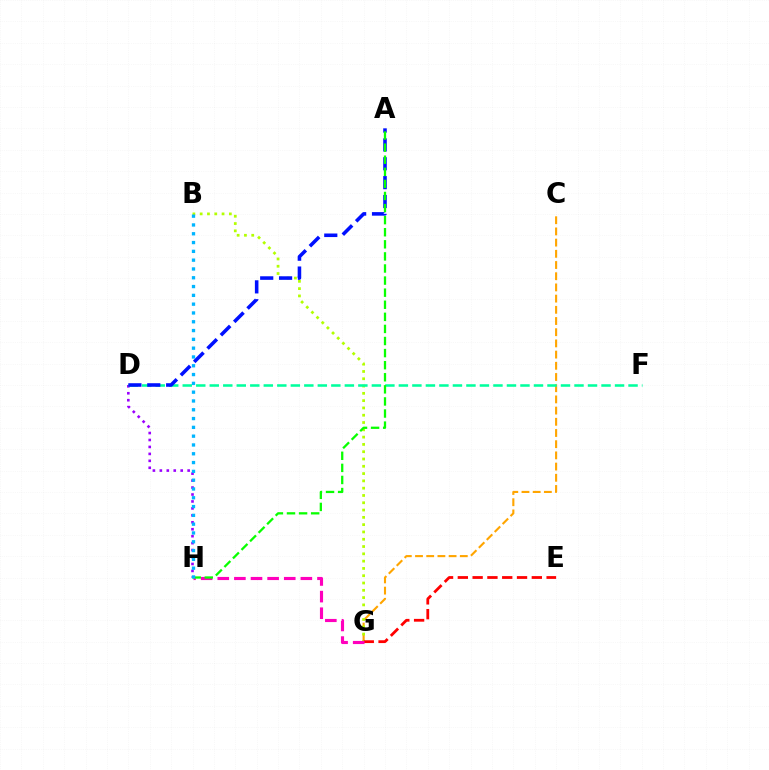{('C', 'G'): [{'color': '#ffa500', 'line_style': 'dashed', 'thickness': 1.52}], ('B', 'G'): [{'color': '#b3ff00', 'line_style': 'dotted', 'thickness': 1.98}], ('E', 'G'): [{'color': '#ff0000', 'line_style': 'dashed', 'thickness': 2.01}], ('D', 'H'): [{'color': '#9b00ff', 'line_style': 'dotted', 'thickness': 1.89}], ('D', 'F'): [{'color': '#00ff9d', 'line_style': 'dashed', 'thickness': 1.84}], ('G', 'H'): [{'color': '#ff00bd', 'line_style': 'dashed', 'thickness': 2.26}], ('A', 'D'): [{'color': '#0010ff', 'line_style': 'dashed', 'thickness': 2.56}], ('A', 'H'): [{'color': '#08ff00', 'line_style': 'dashed', 'thickness': 1.64}], ('B', 'H'): [{'color': '#00b5ff', 'line_style': 'dotted', 'thickness': 2.39}]}